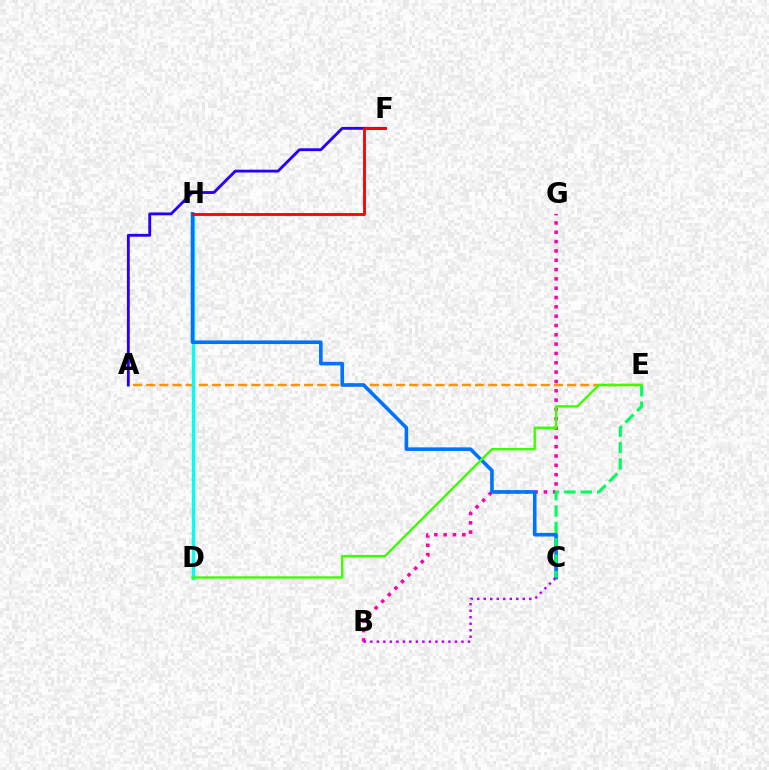{('A', 'E'): [{'color': '#ff9400', 'line_style': 'dashed', 'thickness': 1.79}], ('D', 'H'): [{'color': '#d1ff00', 'line_style': 'dotted', 'thickness': 1.98}, {'color': '#00fff6', 'line_style': 'solid', 'thickness': 2.46}], ('B', 'G'): [{'color': '#ff00ac', 'line_style': 'dotted', 'thickness': 2.53}], ('C', 'H'): [{'color': '#0074ff', 'line_style': 'solid', 'thickness': 2.6}], ('A', 'F'): [{'color': '#2500ff', 'line_style': 'solid', 'thickness': 2.05}], ('F', 'H'): [{'color': '#ff0000', 'line_style': 'solid', 'thickness': 2.05}], ('C', 'E'): [{'color': '#00ff5c', 'line_style': 'dashed', 'thickness': 2.23}], ('D', 'E'): [{'color': '#3dff00', 'line_style': 'solid', 'thickness': 1.71}], ('B', 'C'): [{'color': '#b900ff', 'line_style': 'dotted', 'thickness': 1.77}]}